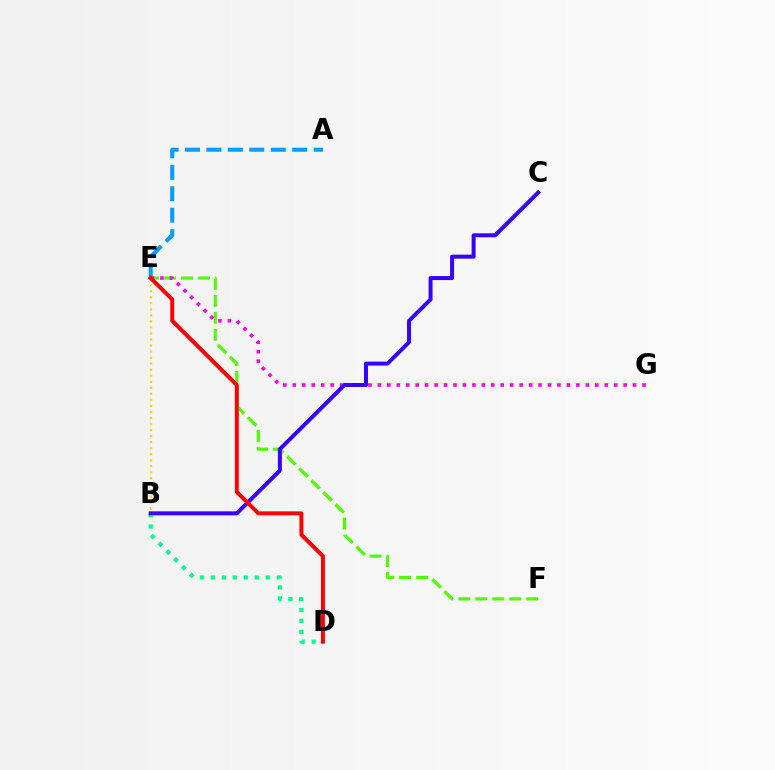{('A', 'E'): [{'color': '#009eff', 'line_style': 'dashed', 'thickness': 2.91}], ('E', 'F'): [{'color': '#4fff00', 'line_style': 'dashed', 'thickness': 2.31}], ('B', 'D'): [{'color': '#00ff86', 'line_style': 'dotted', 'thickness': 2.99}], ('E', 'G'): [{'color': '#ff00ed', 'line_style': 'dotted', 'thickness': 2.57}], ('B', 'C'): [{'color': '#3700ff', 'line_style': 'solid', 'thickness': 2.88}], ('B', 'E'): [{'color': '#ffd500', 'line_style': 'dotted', 'thickness': 1.64}], ('D', 'E'): [{'color': '#ff0000', 'line_style': 'solid', 'thickness': 2.85}]}